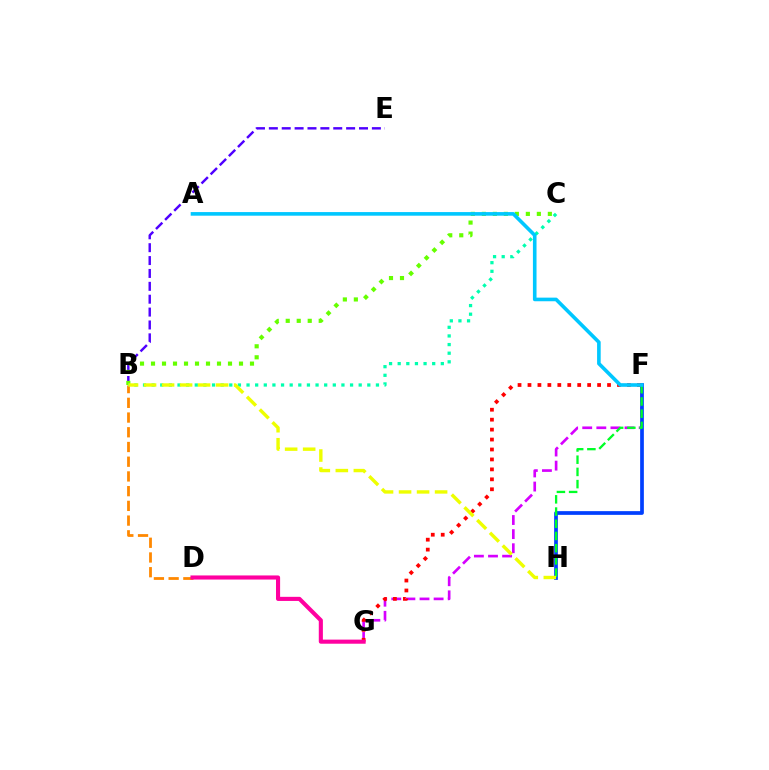{('F', 'G'): [{'color': '#d600ff', 'line_style': 'dashed', 'thickness': 1.92}, {'color': '#ff0000', 'line_style': 'dotted', 'thickness': 2.7}], ('B', 'D'): [{'color': '#ff8800', 'line_style': 'dashed', 'thickness': 2.0}], ('F', 'H'): [{'color': '#003fff', 'line_style': 'solid', 'thickness': 2.67}, {'color': '#00ff27', 'line_style': 'dashed', 'thickness': 1.66}], ('B', 'E'): [{'color': '#4f00ff', 'line_style': 'dashed', 'thickness': 1.75}], ('B', 'C'): [{'color': '#66ff00', 'line_style': 'dotted', 'thickness': 2.99}, {'color': '#00ffaf', 'line_style': 'dotted', 'thickness': 2.34}], ('D', 'G'): [{'color': '#ff00a0', 'line_style': 'solid', 'thickness': 2.96}], ('A', 'F'): [{'color': '#00c7ff', 'line_style': 'solid', 'thickness': 2.6}], ('B', 'H'): [{'color': '#eeff00', 'line_style': 'dashed', 'thickness': 2.45}]}